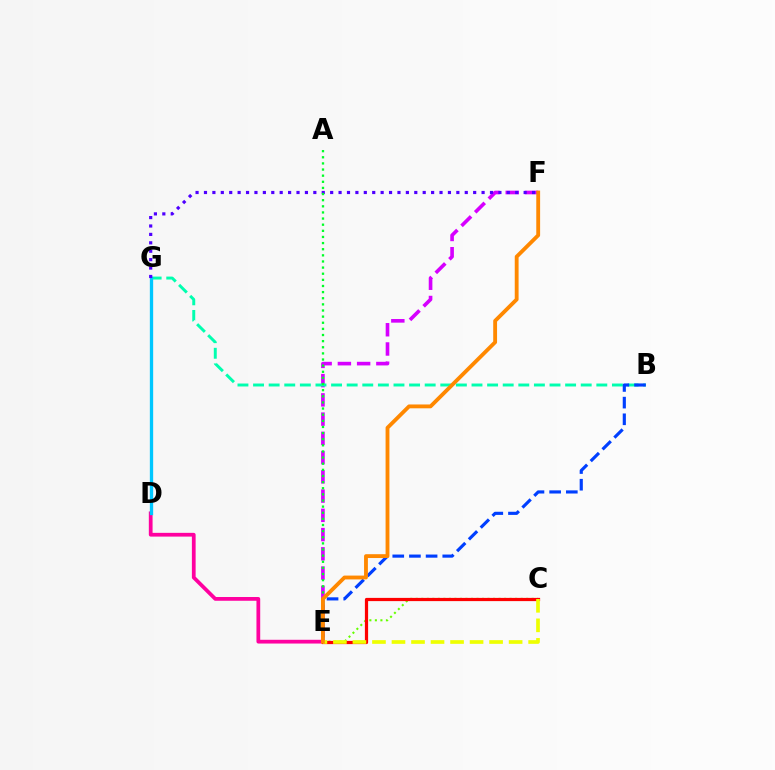{('E', 'F'): [{'color': '#d600ff', 'line_style': 'dashed', 'thickness': 2.61}, {'color': '#ff8800', 'line_style': 'solid', 'thickness': 2.76}], ('C', 'E'): [{'color': '#66ff00', 'line_style': 'dotted', 'thickness': 1.5}, {'color': '#ff0000', 'line_style': 'solid', 'thickness': 2.32}, {'color': '#eeff00', 'line_style': 'dashed', 'thickness': 2.65}], ('B', 'G'): [{'color': '#00ffaf', 'line_style': 'dashed', 'thickness': 2.12}], ('D', 'E'): [{'color': '#ff00a0', 'line_style': 'solid', 'thickness': 2.7}], ('B', 'E'): [{'color': '#003fff', 'line_style': 'dashed', 'thickness': 2.26}], ('D', 'G'): [{'color': '#00c7ff', 'line_style': 'solid', 'thickness': 2.38}], ('F', 'G'): [{'color': '#4f00ff', 'line_style': 'dotted', 'thickness': 2.29}], ('A', 'E'): [{'color': '#00ff27', 'line_style': 'dotted', 'thickness': 1.67}]}